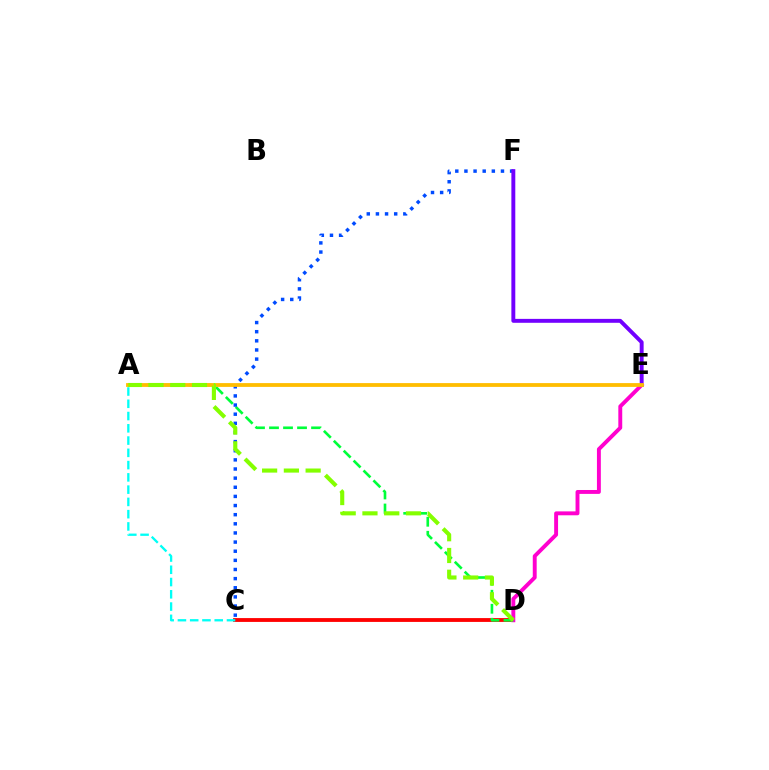{('C', 'D'): [{'color': '#ff0000', 'line_style': 'solid', 'thickness': 2.75}], ('D', 'E'): [{'color': '#ff00cf', 'line_style': 'solid', 'thickness': 2.81}], ('A', 'D'): [{'color': '#00ff39', 'line_style': 'dashed', 'thickness': 1.9}, {'color': '#84ff00', 'line_style': 'dashed', 'thickness': 2.96}], ('C', 'F'): [{'color': '#004bff', 'line_style': 'dotted', 'thickness': 2.48}], ('A', 'C'): [{'color': '#00fff6', 'line_style': 'dashed', 'thickness': 1.67}], ('E', 'F'): [{'color': '#7200ff', 'line_style': 'solid', 'thickness': 2.82}], ('A', 'E'): [{'color': '#ffbd00', 'line_style': 'solid', 'thickness': 2.73}]}